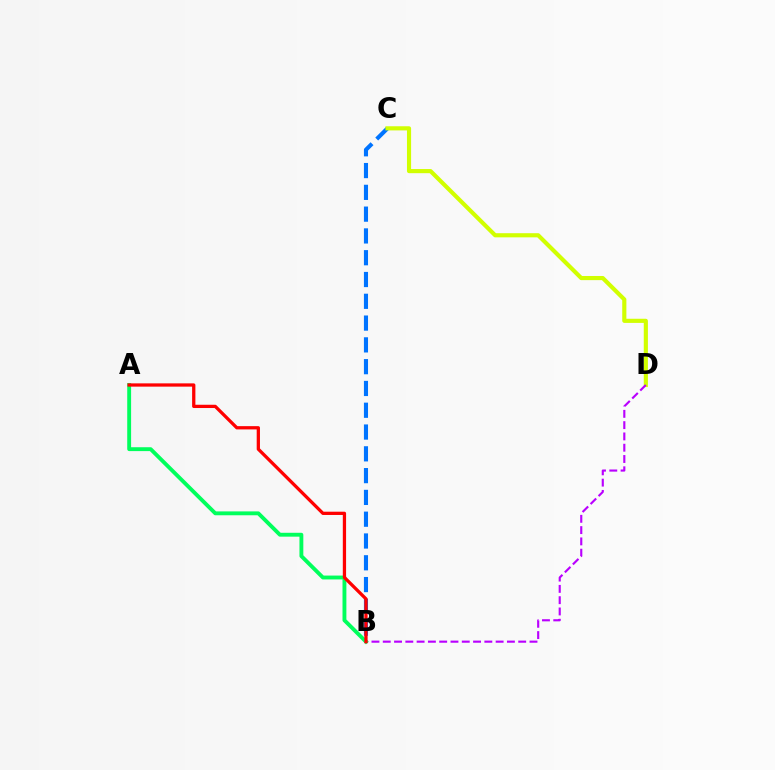{('B', 'C'): [{'color': '#0074ff', 'line_style': 'dashed', 'thickness': 2.96}], ('C', 'D'): [{'color': '#d1ff00', 'line_style': 'solid', 'thickness': 2.98}], ('B', 'D'): [{'color': '#b900ff', 'line_style': 'dashed', 'thickness': 1.53}], ('A', 'B'): [{'color': '#00ff5c', 'line_style': 'solid', 'thickness': 2.79}, {'color': '#ff0000', 'line_style': 'solid', 'thickness': 2.35}]}